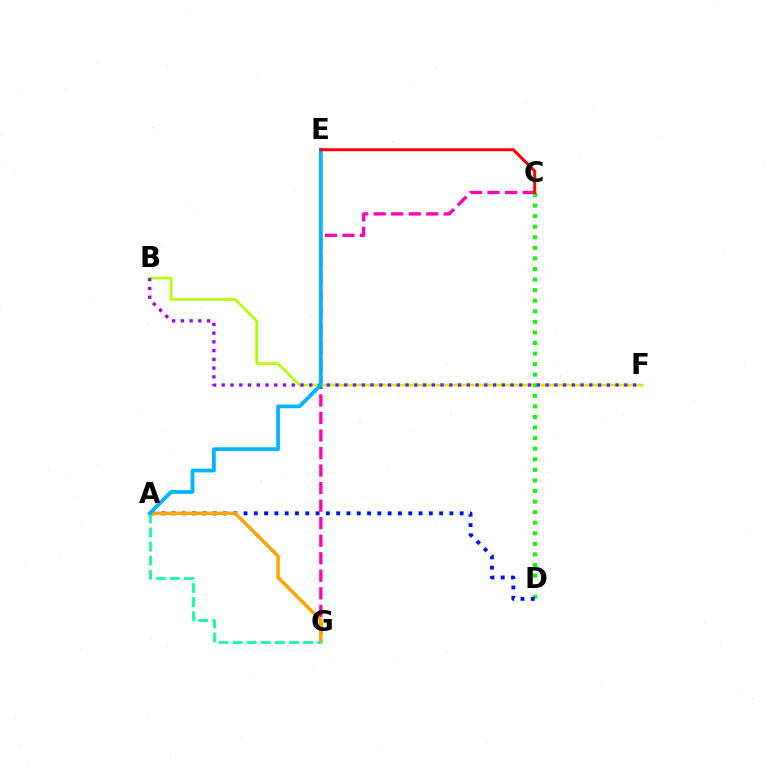{('C', 'G'): [{'color': '#ff00bd', 'line_style': 'dashed', 'thickness': 2.38}], ('B', 'F'): [{'color': '#b3ff00', 'line_style': 'solid', 'thickness': 1.91}, {'color': '#9b00ff', 'line_style': 'dotted', 'thickness': 2.38}], ('C', 'D'): [{'color': '#08ff00', 'line_style': 'dotted', 'thickness': 2.87}], ('A', 'D'): [{'color': '#0010ff', 'line_style': 'dotted', 'thickness': 2.8}], ('A', 'G'): [{'color': '#ffa500', 'line_style': 'solid', 'thickness': 2.53}, {'color': '#00ff9d', 'line_style': 'dashed', 'thickness': 1.91}], ('A', 'E'): [{'color': '#00b5ff', 'line_style': 'solid', 'thickness': 2.69}], ('C', 'E'): [{'color': '#ff0000', 'line_style': 'solid', 'thickness': 2.13}]}